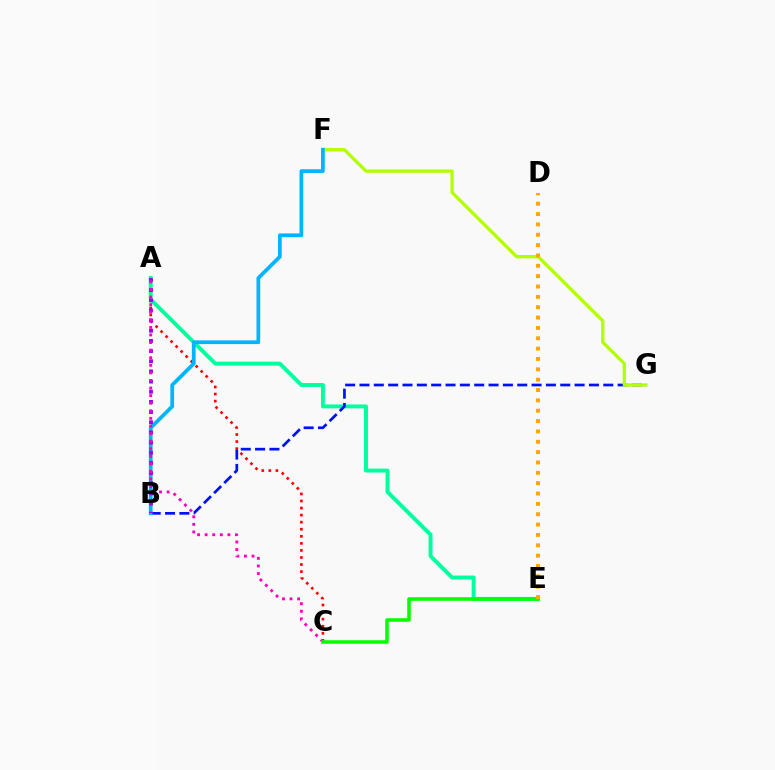{('A', 'C'): [{'color': '#ff0000', 'line_style': 'dotted', 'thickness': 1.92}, {'color': '#ff00bd', 'line_style': 'dotted', 'thickness': 2.06}], ('A', 'E'): [{'color': '#00ff9d', 'line_style': 'solid', 'thickness': 2.82}], ('B', 'G'): [{'color': '#0010ff', 'line_style': 'dashed', 'thickness': 1.95}], ('F', 'G'): [{'color': '#b3ff00', 'line_style': 'solid', 'thickness': 2.39}], ('B', 'F'): [{'color': '#00b5ff', 'line_style': 'solid', 'thickness': 2.7}], ('A', 'B'): [{'color': '#9b00ff', 'line_style': 'dotted', 'thickness': 2.76}], ('C', 'E'): [{'color': '#08ff00', 'line_style': 'solid', 'thickness': 2.56}], ('D', 'E'): [{'color': '#ffa500', 'line_style': 'dotted', 'thickness': 2.81}]}